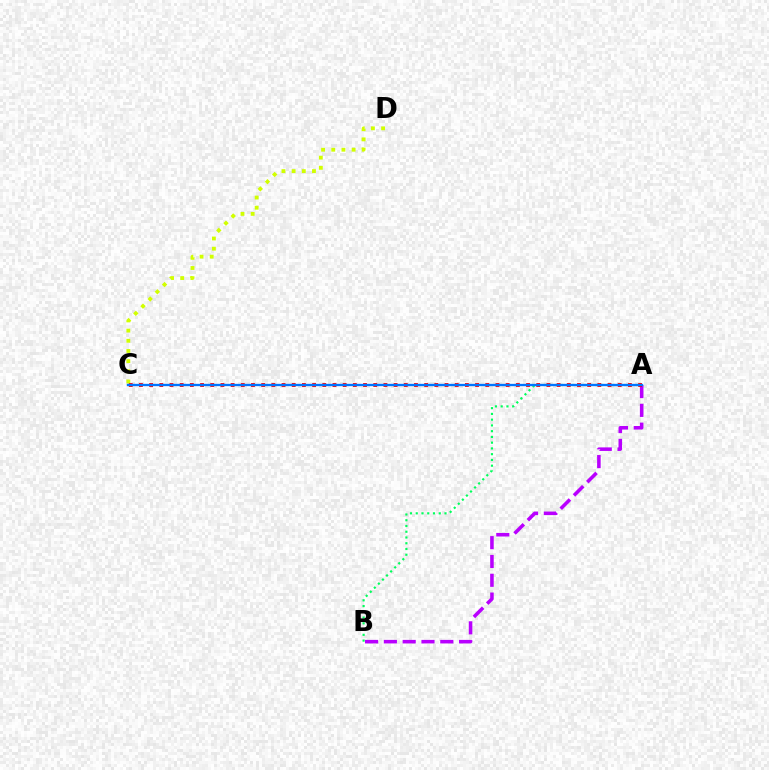{('A', 'B'): [{'color': '#00ff5c', 'line_style': 'dotted', 'thickness': 1.56}, {'color': '#b900ff', 'line_style': 'dashed', 'thickness': 2.55}], ('C', 'D'): [{'color': '#d1ff00', 'line_style': 'dotted', 'thickness': 2.76}], ('A', 'C'): [{'color': '#ff0000', 'line_style': 'dotted', 'thickness': 2.77}, {'color': '#0074ff', 'line_style': 'solid', 'thickness': 1.67}]}